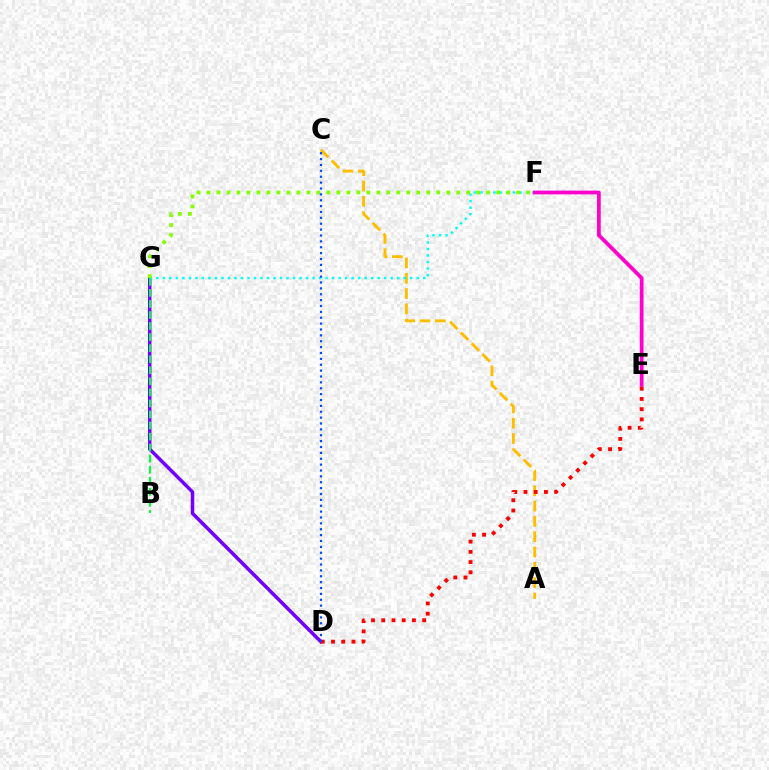{('D', 'G'): [{'color': '#7200ff', 'line_style': 'solid', 'thickness': 2.52}], ('A', 'C'): [{'color': '#ffbd00', 'line_style': 'dashed', 'thickness': 2.08}], ('F', 'G'): [{'color': '#00fff6', 'line_style': 'dotted', 'thickness': 1.77}, {'color': '#84ff00', 'line_style': 'dotted', 'thickness': 2.71}], ('B', 'G'): [{'color': '#00ff39', 'line_style': 'dashed', 'thickness': 1.5}], ('D', 'E'): [{'color': '#ff0000', 'line_style': 'dotted', 'thickness': 2.78}], ('E', 'F'): [{'color': '#ff00cf', 'line_style': 'solid', 'thickness': 2.69}], ('C', 'D'): [{'color': '#004bff', 'line_style': 'dotted', 'thickness': 1.6}]}